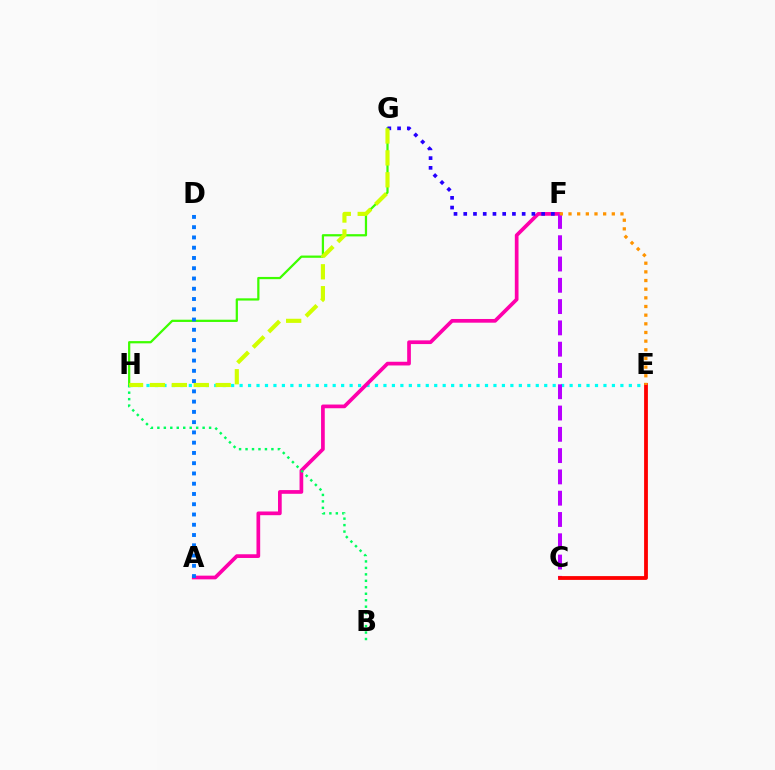{('G', 'H'): [{'color': '#3dff00', 'line_style': 'solid', 'thickness': 1.62}, {'color': '#d1ff00', 'line_style': 'dashed', 'thickness': 2.98}], ('E', 'H'): [{'color': '#00fff6', 'line_style': 'dotted', 'thickness': 2.3}], ('A', 'F'): [{'color': '#ff00ac', 'line_style': 'solid', 'thickness': 2.67}], ('A', 'D'): [{'color': '#0074ff', 'line_style': 'dotted', 'thickness': 2.79}], ('C', 'F'): [{'color': '#b900ff', 'line_style': 'dashed', 'thickness': 2.89}], ('C', 'E'): [{'color': '#ff0000', 'line_style': 'solid', 'thickness': 2.74}], ('B', 'H'): [{'color': '#00ff5c', 'line_style': 'dotted', 'thickness': 1.76}], ('F', 'G'): [{'color': '#2500ff', 'line_style': 'dotted', 'thickness': 2.65}], ('E', 'F'): [{'color': '#ff9400', 'line_style': 'dotted', 'thickness': 2.35}]}